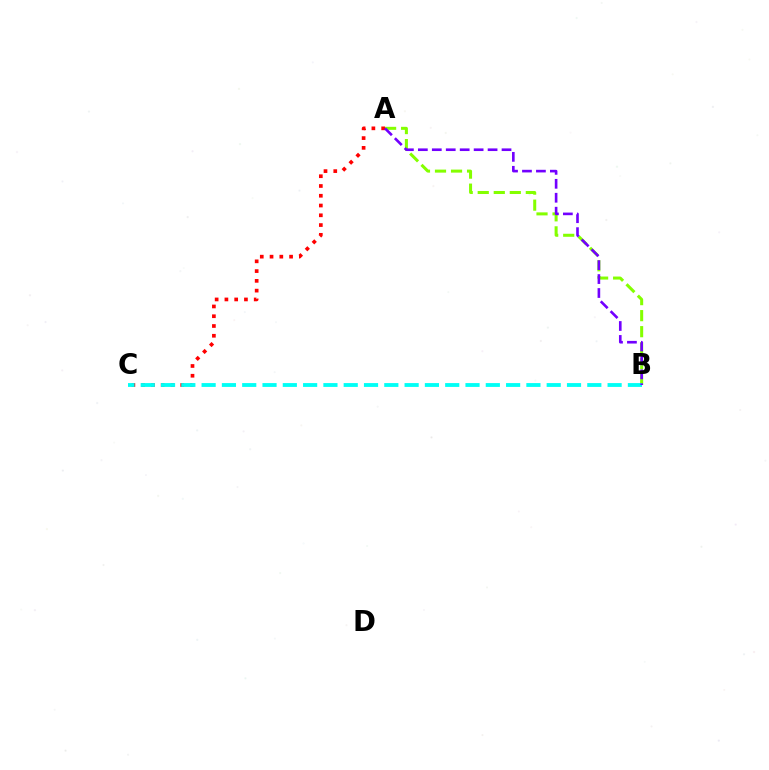{('A', 'B'): [{'color': '#84ff00', 'line_style': 'dashed', 'thickness': 2.18}, {'color': '#7200ff', 'line_style': 'dashed', 'thickness': 1.89}], ('A', 'C'): [{'color': '#ff0000', 'line_style': 'dotted', 'thickness': 2.65}], ('B', 'C'): [{'color': '#00fff6', 'line_style': 'dashed', 'thickness': 2.76}]}